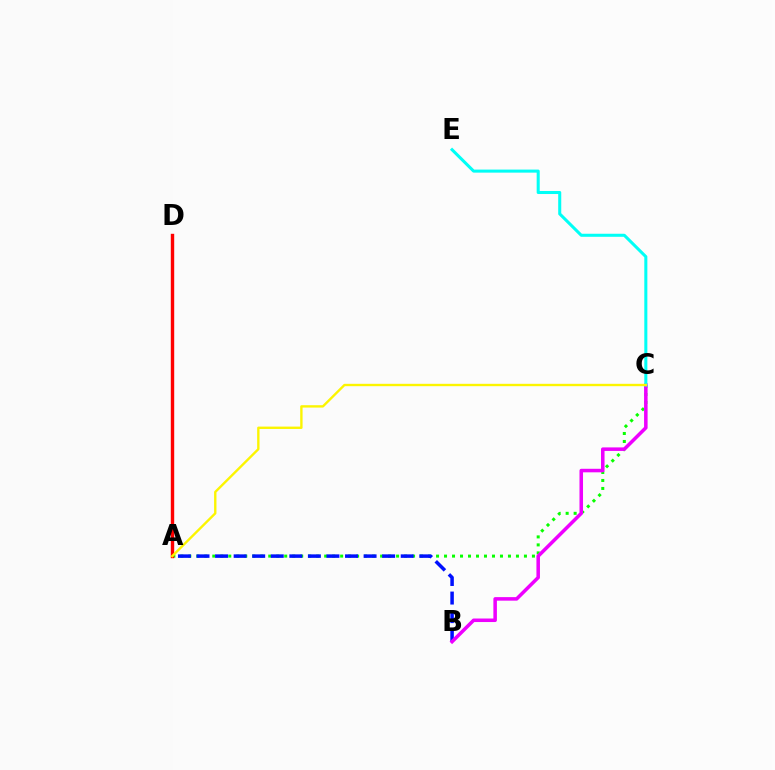{('A', 'C'): [{'color': '#08ff00', 'line_style': 'dotted', 'thickness': 2.17}, {'color': '#fcf500', 'line_style': 'solid', 'thickness': 1.7}], ('A', 'B'): [{'color': '#0010ff', 'line_style': 'dashed', 'thickness': 2.52}], ('A', 'D'): [{'color': '#ff0000', 'line_style': 'solid', 'thickness': 2.45}], ('B', 'C'): [{'color': '#ee00ff', 'line_style': 'solid', 'thickness': 2.54}], ('C', 'E'): [{'color': '#00fff6', 'line_style': 'solid', 'thickness': 2.2}]}